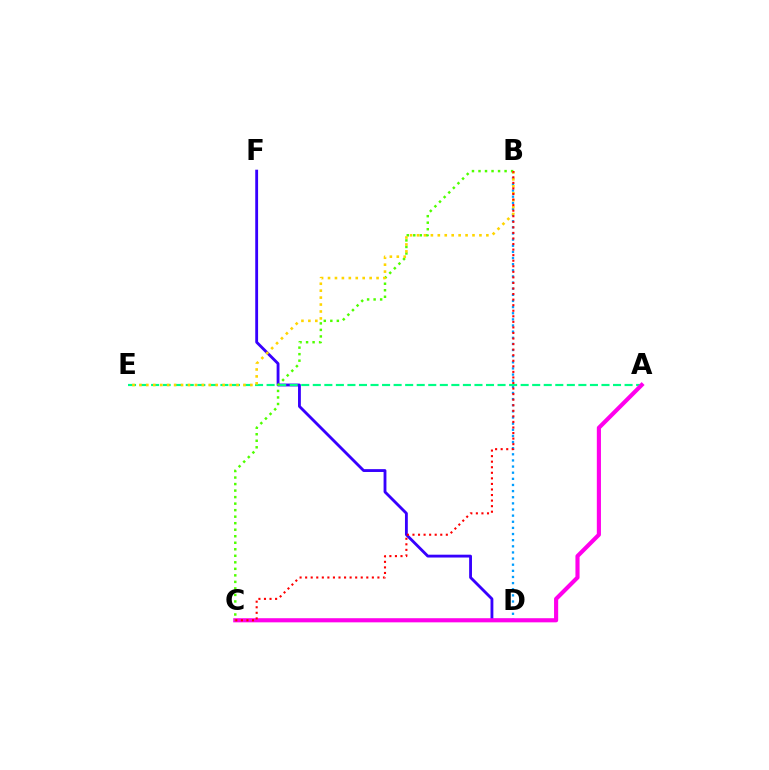{('B', 'D'): [{'color': '#009eff', 'line_style': 'dotted', 'thickness': 1.67}], ('D', 'F'): [{'color': '#3700ff', 'line_style': 'solid', 'thickness': 2.04}], ('A', 'E'): [{'color': '#00ff86', 'line_style': 'dashed', 'thickness': 1.57}], ('A', 'C'): [{'color': '#ff00ed', 'line_style': 'solid', 'thickness': 2.97}], ('B', 'C'): [{'color': '#4fff00', 'line_style': 'dotted', 'thickness': 1.77}, {'color': '#ff0000', 'line_style': 'dotted', 'thickness': 1.51}], ('B', 'E'): [{'color': '#ffd500', 'line_style': 'dotted', 'thickness': 1.88}]}